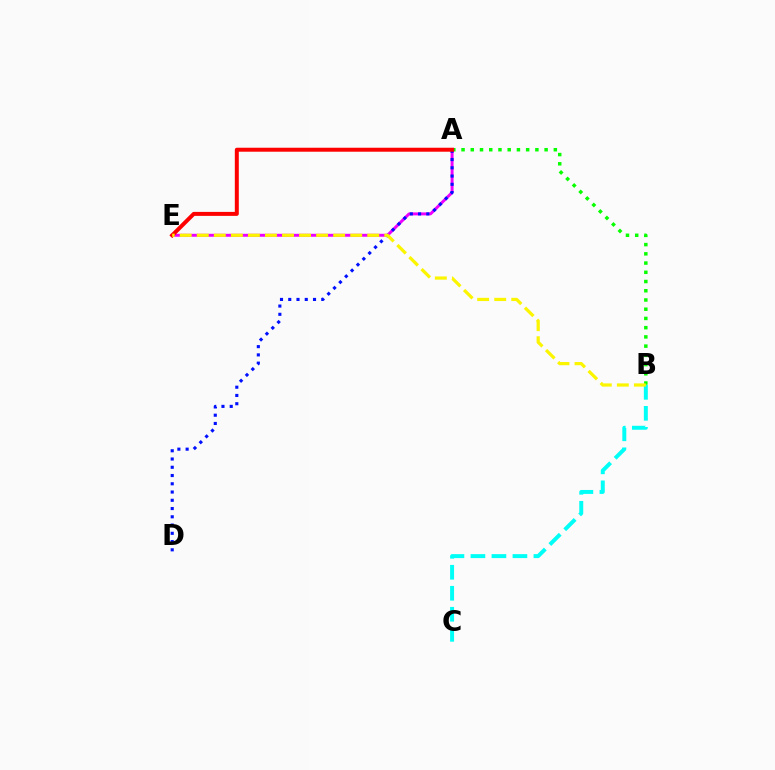{('A', 'E'): [{'color': '#ee00ff', 'line_style': 'solid', 'thickness': 2.13}, {'color': '#ff0000', 'line_style': 'solid', 'thickness': 2.87}], ('A', 'B'): [{'color': '#08ff00', 'line_style': 'dotted', 'thickness': 2.51}], ('A', 'D'): [{'color': '#0010ff', 'line_style': 'dotted', 'thickness': 2.24}], ('B', 'C'): [{'color': '#00fff6', 'line_style': 'dashed', 'thickness': 2.85}], ('B', 'E'): [{'color': '#fcf500', 'line_style': 'dashed', 'thickness': 2.32}]}